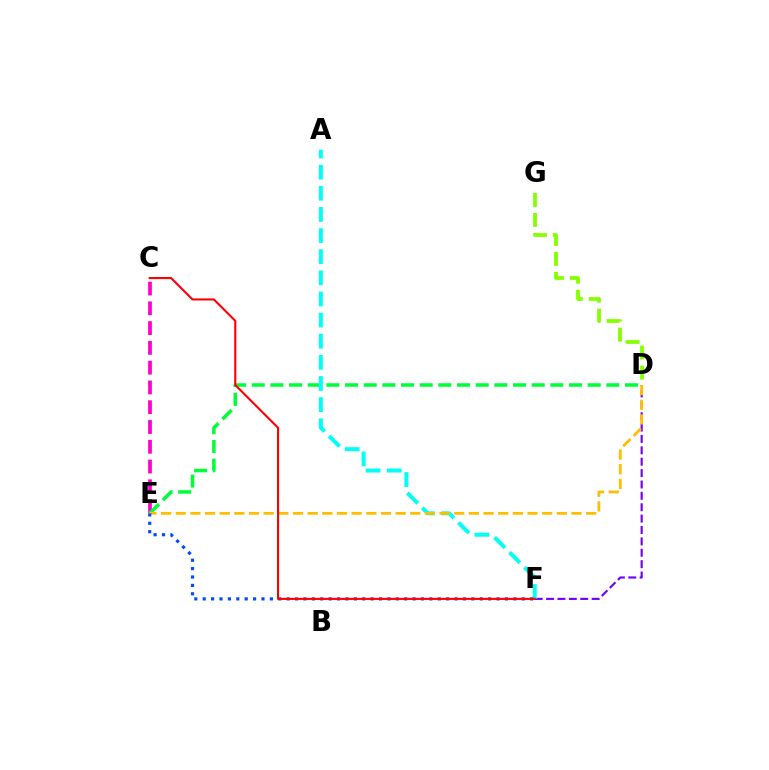{('C', 'E'): [{'color': '#ff00cf', 'line_style': 'dashed', 'thickness': 2.69}], ('D', 'F'): [{'color': '#7200ff', 'line_style': 'dashed', 'thickness': 1.55}], ('D', 'G'): [{'color': '#84ff00', 'line_style': 'dashed', 'thickness': 2.71}], ('D', 'E'): [{'color': '#00ff39', 'line_style': 'dashed', 'thickness': 2.54}, {'color': '#ffbd00', 'line_style': 'dashed', 'thickness': 1.99}], ('A', 'F'): [{'color': '#00fff6', 'line_style': 'dashed', 'thickness': 2.87}], ('E', 'F'): [{'color': '#004bff', 'line_style': 'dotted', 'thickness': 2.28}], ('C', 'F'): [{'color': '#ff0000', 'line_style': 'solid', 'thickness': 1.51}]}